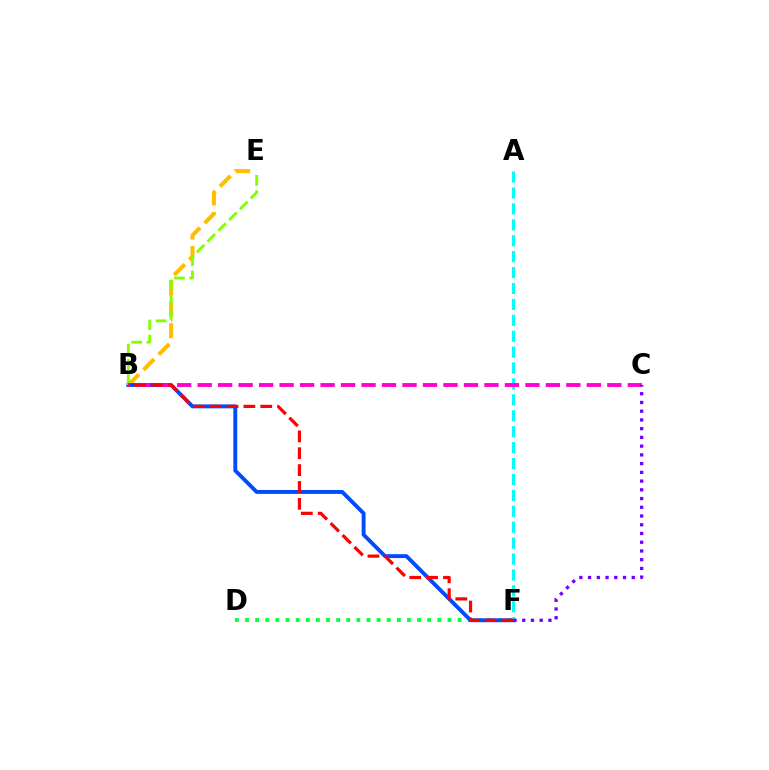{('D', 'F'): [{'color': '#00ff39', 'line_style': 'dotted', 'thickness': 2.75}], ('B', 'E'): [{'color': '#ffbd00', 'line_style': 'dashed', 'thickness': 2.92}, {'color': '#84ff00', 'line_style': 'dashed', 'thickness': 2.07}], ('B', 'F'): [{'color': '#004bff', 'line_style': 'solid', 'thickness': 2.79}, {'color': '#ff0000', 'line_style': 'dashed', 'thickness': 2.29}], ('A', 'F'): [{'color': '#00fff6', 'line_style': 'dashed', 'thickness': 2.16}], ('B', 'C'): [{'color': '#ff00cf', 'line_style': 'dashed', 'thickness': 2.78}], ('C', 'F'): [{'color': '#7200ff', 'line_style': 'dotted', 'thickness': 2.37}]}